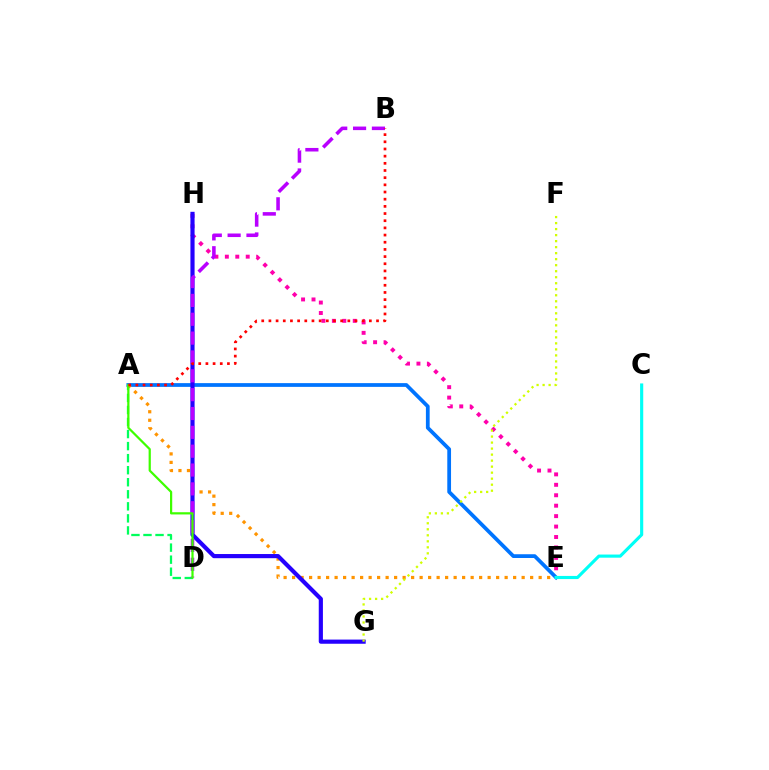{('E', 'H'): [{'color': '#ff00ac', 'line_style': 'dotted', 'thickness': 2.84}], ('A', 'E'): [{'color': '#0074ff', 'line_style': 'solid', 'thickness': 2.7}, {'color': '#ff9400', 'line_style': 'dotted', 'thickness': 2.31}], ('A', 'D'): [{'color': '#00ff5c', 'line_style': 'dashed', 'thickness': 1.64}, {'color': '#3dff00', 'line_style': 'solid', 'thickness': 1.6}], ('G', 'H'): [{'color': '#2500ff', 'line_style': 'solid', 'thickness': 3.0}], ('B', 'D'): [{'color': '#b900ff', 'line_style': 'dashed', 'thickness': 2.56}], ('A', 'B'): [{'color': '#ff0000', 'line_style': 'dotted', 'thickness': 1.95}], ('C', 'E'): [{'color': '#00fff6', 'line_style': 'solid', 'thickness': 2.26}], ('F', 'G'): [{'color': '#d1ff00', 'line_style': 'dotted', 'thickness': 1.63}]}